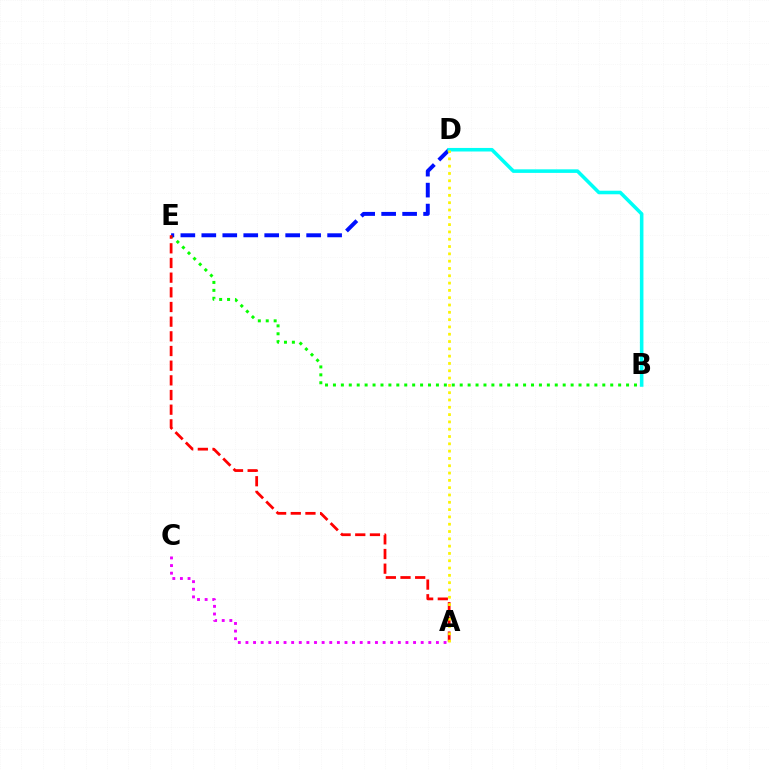{('A', 'C'): [{'color': '#ee00ff', 'line_style': 'dotted', 'thickness': 2.07}], ('B', 'E'): [{'color': '#08ff00', 'line_style': 'dotted', 'thickness': 2.15}], ('D', 'E'): [{'color': '#0010ff', 'line_style': 'dashed', 'thickness': 2.85}], ('A', 'E'): [{'color': '#ff0000', 'line_style': 'dashed', 'thickness': 1.99}], ('B', 'D'): [{'color': '#00fff6', 'line_style': 'solid', 'thickness': 2.56}], ('A', 'D'): [{'color': '#fcf500', 'line_style': 'dotted', 'thickness': 1.99}]}